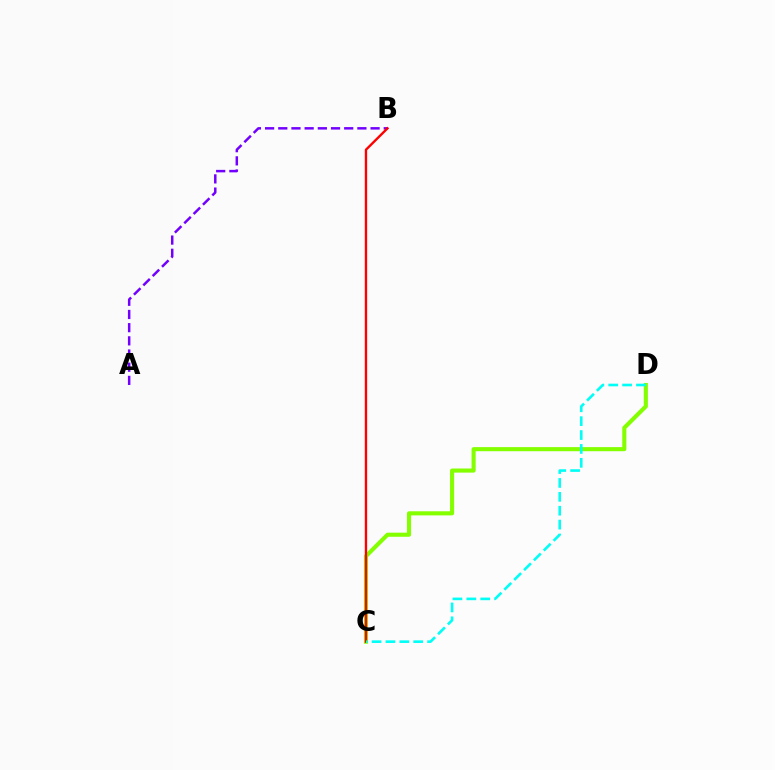{('A', 'B'): [{'color': '#7200ff', 'line_style': 'dashed', 'thickness': 1.79}], ('C', 'D'): [{'color': '#84ff00', 'line_style': 'solid', 'thickness': 2.95}, {'color': '#00fff6', 'line_style': 'dashed', 'thickness': 1.89}], ('B', 'C'): [{'color': '#ff0000', 'line_style': 'solid', 'thickness': 1.7}]}